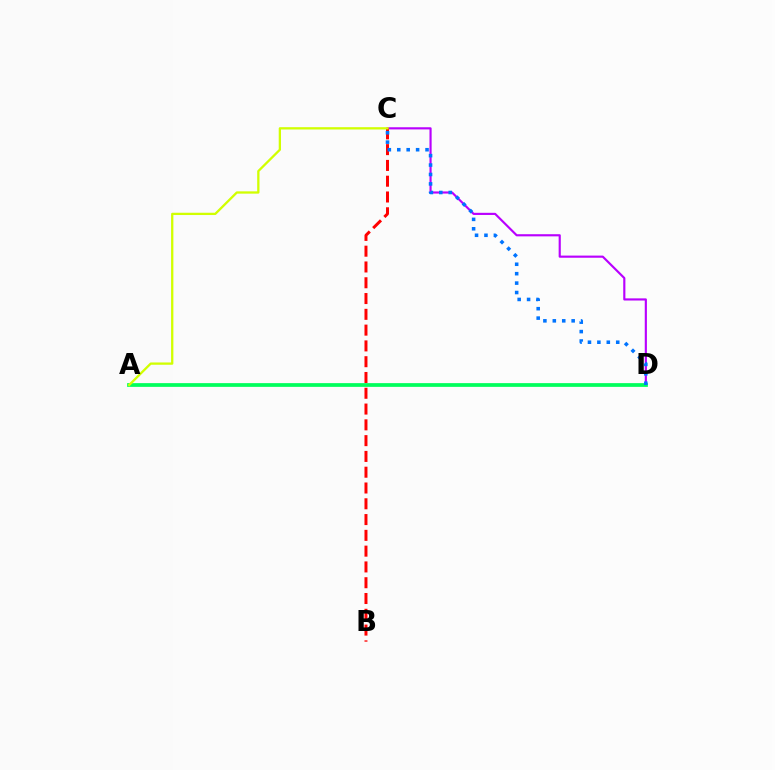{('C', 'D'): [{'color': '#b900ff', 'line_style': 'solid', 'thickness': 1.55}, {'color': '#0074ff', 'line_style': 'dotted', 'thickness': 2.56}], ('B', 'C'): [{'color': '#ff0000', 'line_style': 'dashed', 'thickness': 2.14}], ('A', 'D'): [{'color': '#00ff5c', 'line_style': 'solid', 'thickness': 2.69}], ('A', 'C'): [{'color': '#d1ff00', 'line_style': 'solid', 'thickness': 1.65}]}